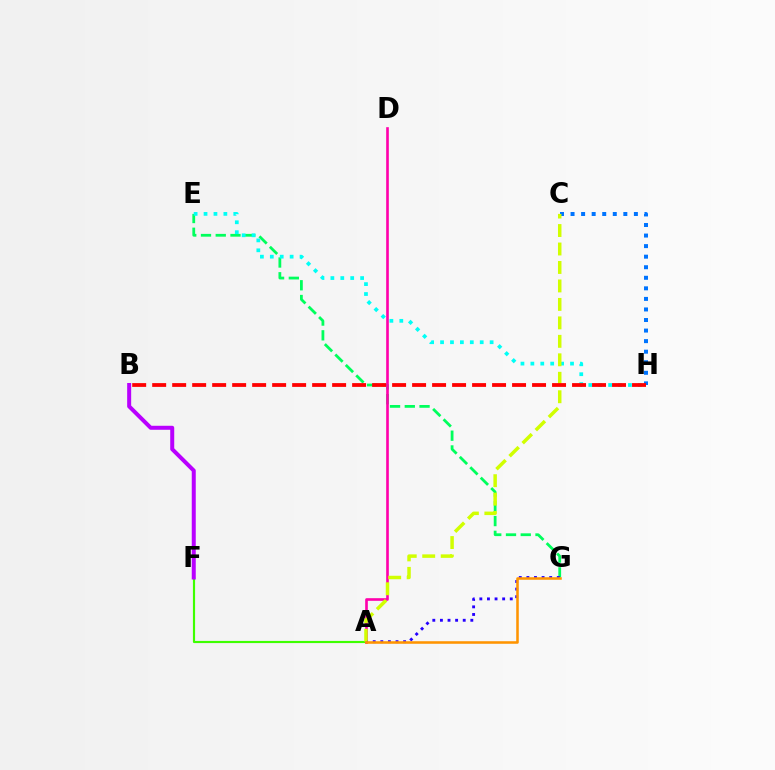{('A', 'F'): [{'color': '#3dff00', 'line_style': 'solid', 'thickness': 1.55}], ('B', 'F'): [{'color': '#b900ff', 'line_style': 'solid', 'thickness': 2.88}], ('E', 'G'): [{'color': '#00ff5c', 'line_style': 'dashed', 'thickness': 2.0}], ('A', 'D'): [{'color': '#ff00ac', 'line_style': 'solid', 'thickness': 1.9}], ('C', 'H'): [{'color': '#0074ff', 'line_style': 'dotted', 'thickness': 2.87}], ('E', 'H'): [{'color': '#00fff6', 'line_style': 'dotted', 'thickness': 2.69}], ('A', 'G'): [{'color': '#2500ff', 'line_style': 'dotted', 'thickness': 2.07}, {'color': '#ff9400', 'line_style': 'solid', 'thickness': 1.84}], ('A', 'C'): [{'color': '#d1ff00', 'line_style': 'dashed', 'thickness': 2.51}], ('B', 'H'): [{'color': '#ff0000', 'line_style': 'dashed', 'thickness': 2.72}]}